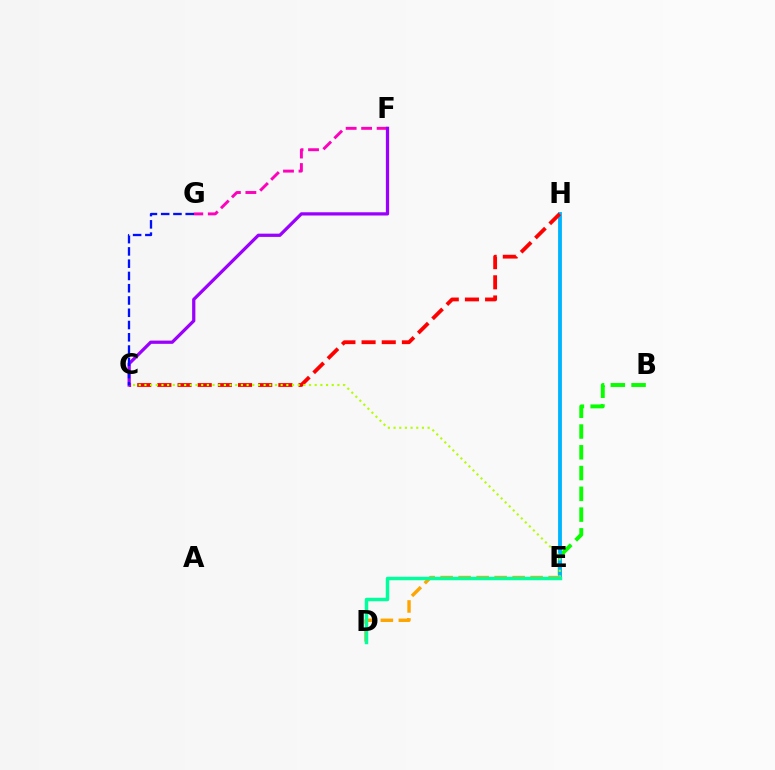{('F', 'G'): [{'color': '#ff00bd', 'line_style': 'dashed', 'thickness': 2.1}], ('B', 'E'): [{'color': '#08ff00', 'line_style': 'dashed', 'thickness': 2.82}], ('E', 'H'): [{'color': '#00b5ff', 'line_style': 'solid', 'thickness': 2.77}], ('C', 'H'): [{'color': '#ff0000', 'line_style': 'dashed', 'thickness': 2.74}], ('C', 'E'): [{'color': '#b3ff00', 'line_style': 'dotted', 'thickness': 1.54}], ('D', 'E'): [{'color': '#ffa500', 'line_style': 'dashed', 'thickness': 2.44}, {'color': '#00ff9d', 'line_style': 'solid', 'thickness': 2.48}], ('C', 'F'): [{'color': '#9b00ff', 'line_style': 'solid', 'thickness': 2.33}], ('C', 'G'): [{'color': '#0010ff', 'line_style': 'dashed', 'thickness': 1.67}]}